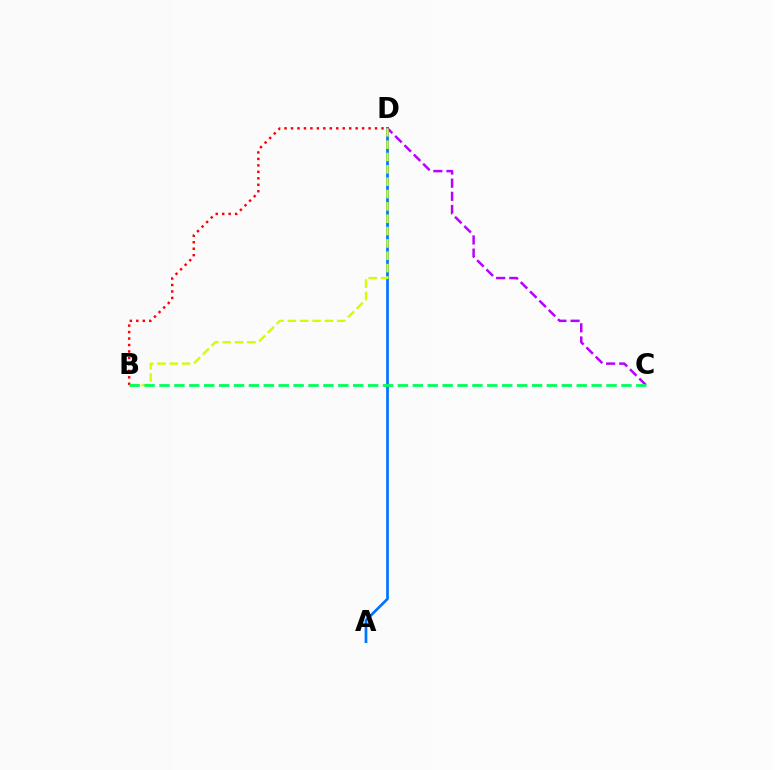{('A', 'D'): [{'color': '#0074ff', 'line_style': 'solid', 'thickness': 1.95}], ('C', 'D'): [{'color': '#b900ff', 'line_style': 'dashed', 'thickness': 1.79}], ('B', 'D'): [{'color': '#d1ff00', 'line_style': 'dashed', 'thickness': 1.68}, {'color': '#ff0000', 'line_style': 'dotted', 'thickness': 1.76}], ('B', 'C'): [{'color': '#00ff5c', 'line_style': 'dashed', 'thickness': 2.02}]}